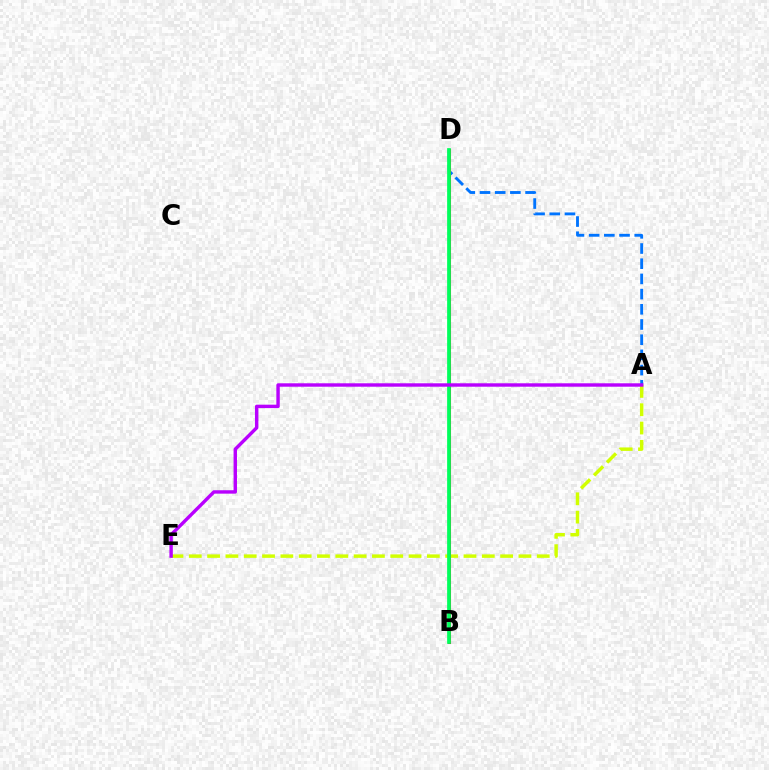{('A', 'E'): [{'color': '#d1ff00', 'line_style': 'dashed', 'thickness': 2.49}, {'color': '#b900ff', 'line_style': 'solid', 'thickness': 2.46}], ('A', 'D'): [{'color': '#0074ff', 'line_style': 'dashed', 'thickness': 2.06}], ('B', 'D'): [{'color': '#ff0000', 'line_style': 'solid', 'thickness': 2.19}, {'color': '#00ff5c', 'line_style': 'solid', 'thickness': 2.68}]}